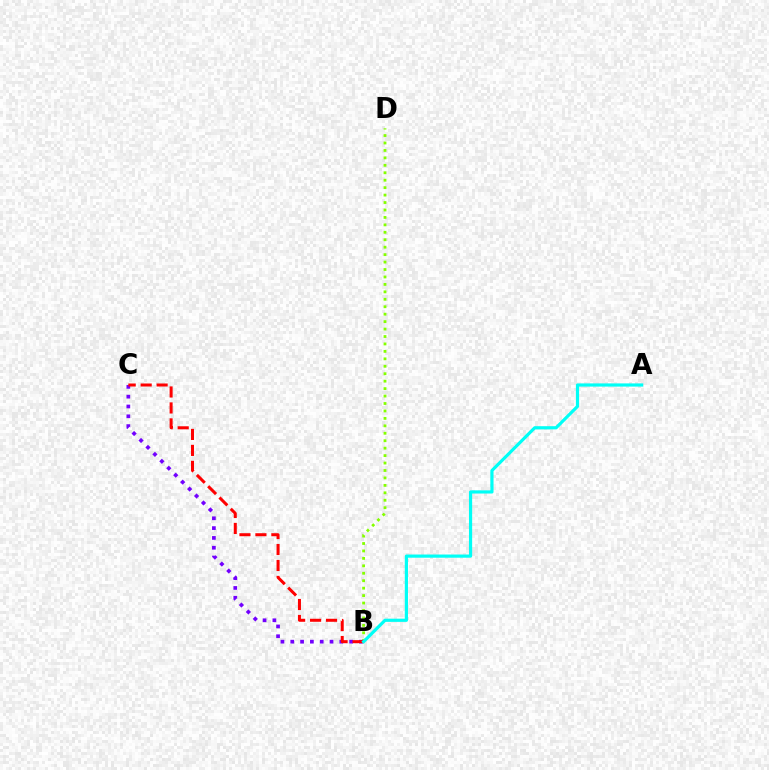{('B', 'D'): [{'color': '#84ff00', 'line_style': 'dotted', 'thickness': 2.02}], ('B', 'C'): [{'color': '#7200ff', 'line_style': 'dotted', 'thickness': 2.67}, {'color': '#ff0000', 'line_style': 'dashed', 'thickness': 2.17}], ('A', 'B'): [{'color': '#00fff6', 'line_style': 'solid', 'thickness': 2.29}]}